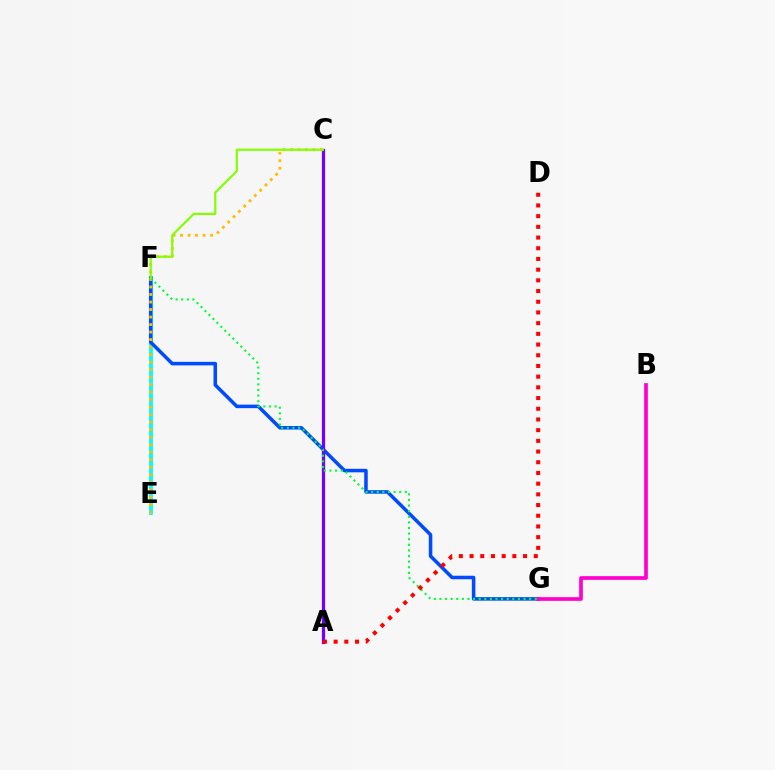{('E', 'F'): [{'color': '#00fff6', 'line_style': 'solid', 'thickness': 2.77}], ('F', 'G'): [{'color': '#004bff', 'line_style': 'solid', 'thickness': 2.54}, {'color': '#00ff39', 'line_style': 'dotted', 'thickness': 1.52}], ('B', 'G'): [{'color': '#ff00cf', 'line_style': 'solid', 'thickness': 2.65}], ('A', 'C'): [{'color': '#7200ff', 'line_style': 'solid', 'thickness': 2.34}], ('C', 'E'): [{'color': '#ffbd00', 'line_style': 'dotted', 'thickness': 2.04}], ('A', 'D'): [{'color': '#ff0000', 'line_style': 'dotted', 'thickness': 2.91}], ('C', 'F'): [{'color': '#84ff00', 'line_style': 'solid', 'thickness': 1.58}]}